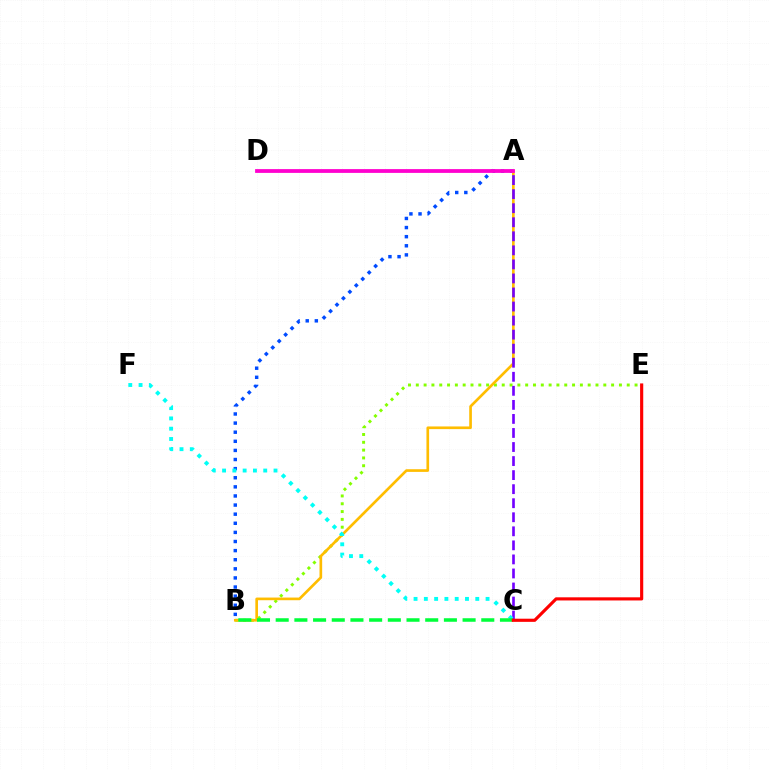{('B', 'E'): [{'color': '#84ff00', 'line_style': 'dotted', 'thickness': 2.12}], ('A', 'B'): [{'color': '#004bff', 'line_style': 'dotted', 'thickness': 2.47}, {'color': '#ffbd00', 'line_style': 'solid', 'thickness': 1.92}], ('A', 'D'): [{'color': '#ff00cf', 'line_style': 'solid', 'thickness': 2.73}], ('A', 'C'): [{'color': '#7200ff', 'line_style': 'dashed', 'thickness': 1.91}], ('C', 'F'): [{'color': '#00fff6', 'line_style': 'dotted', 'thickness': 2.79}], ('B', 'C'): [{'color': '#00ff39', 'line_style': 'dashed', 'thickness': 2.54}], ('C', 'E'): [{'color': '#ff0000', 'line_style': 'solid', 'thickness': 2.26}]}